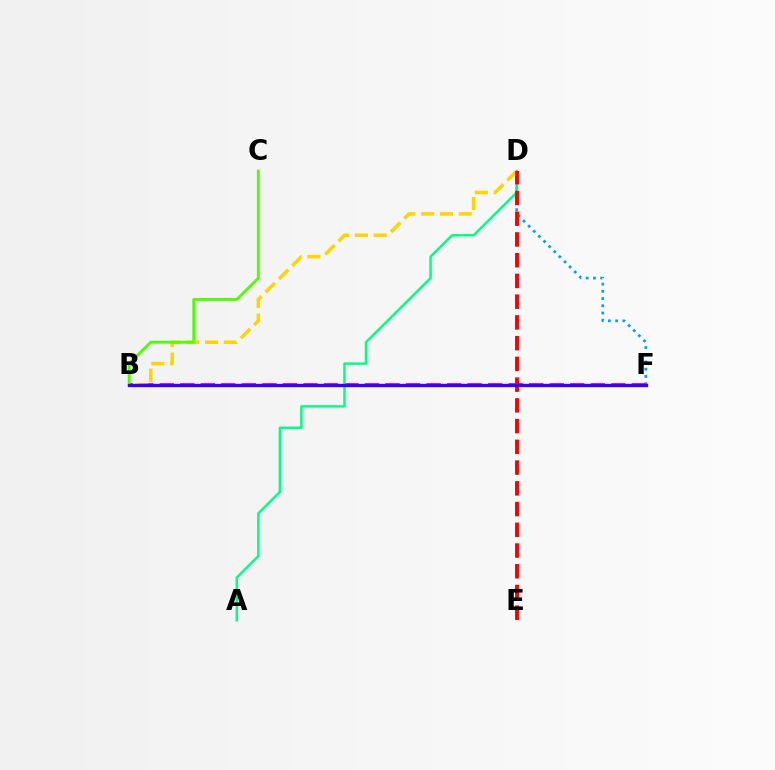{('D', 'F'): [{'color': '#009eff', 'line_style': 'dotted', 'thickness': 1.96}], ('B', 'F'): [{'color': '#ff00ed', 'line_style': 'dashed', 'thickness': 2.79}, {'color': '#3700ff', 'line_style': 'solid', 'thickness': 2.39}], ('A', 'D'): [{'color': '#00ff86', 'line_style': 'solid', 'thickness': 1.77}], ('B', 'D'): [{'color': '#ffd500', 'line_style': 'dashed', 'thickness': 2.55}], ('B', 'C'): [{'color': '#4fff00', 'line_style': 'solid', 'thickness': 2.08}], ('D', 'E'): [{'color': '#ff0000', 'line_style': 'dashed', 'thickness': 2.82}]}